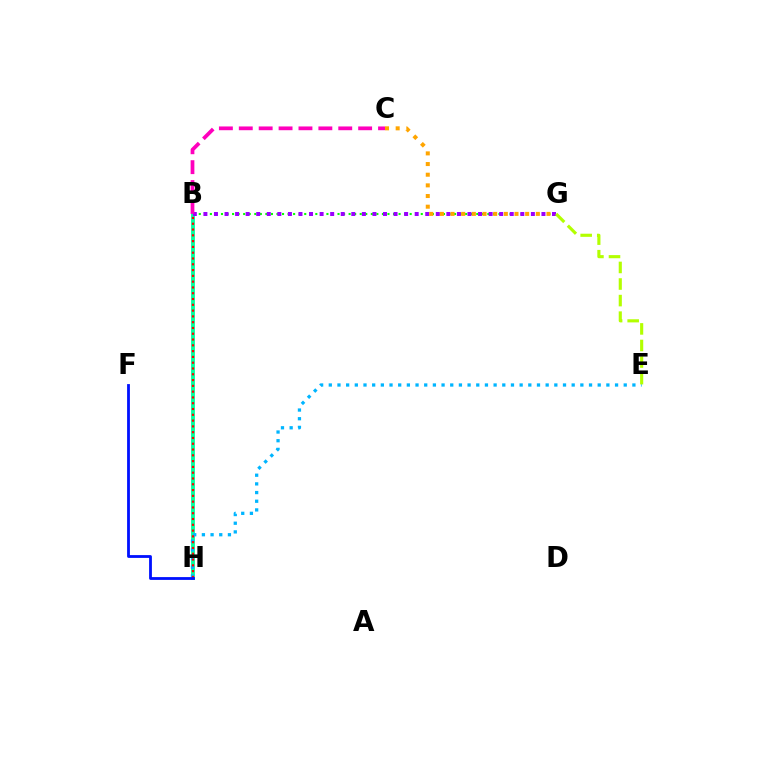{('B', 'H'): [{'color': '#00ff9d', 'line_style': 'solid', 'thickness': 2.75}, {'color': '#ff0000', 'line_style': 'dotted', 'thickness': 1.57}], ('B', 'G'): [{'color': '#08ff00', 'line_style': 'dotted', 'thickness': 1.51}, {'color': '#9b00ff', 'line_style': 'dotted', 'thickness': 2.87}], ('B', 'C'): [{'color': '#ff00bd', 'line_style': 'dashed', 'thickness': 2.7}], ('E', 'H'): [{'color': '#00b5ff', 'line_style': 'dotted', 'thickness': 2.36}], ('F', 'H'): [{'color': '#0010ff', 'line_style': 'solid', 'thickness': 2.02}], ('C', 'G'): [{'color': '#ffa500', 'line_style': 'dotted', 'thickness': 2.9}], ('E', 'G'): [{'color': '#b3ff00', 'line_style': 'dashed', 'thickness': 2.25}]}